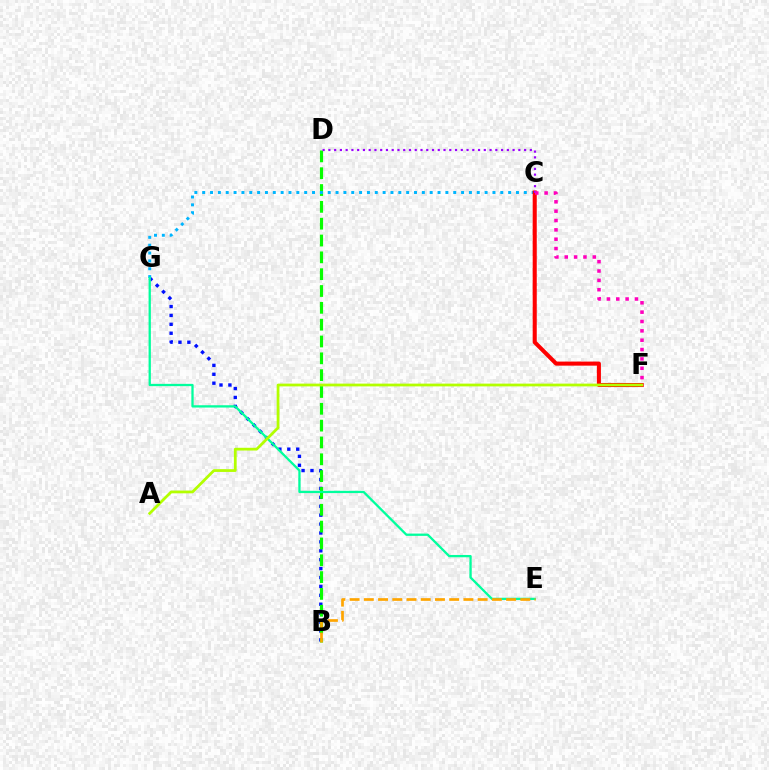{('B', 'G'): [{'color': '#0010ff', 'line_style': 'dotted', 'thickness': 2.42}], ('B', 'D'): [{'color': '#08ff00', 'line_style': 'dashed', 'thickness': 2.29}], ('C', 'G'): [{'color': '#00b5ff', 'line_style': 'dotted', 'thickness': 2.13}], ('C', 'F'): [{'color': '#ff0000', 'line_style': 'solid', 'thickness': 2.93}, {'color': '#ff00bd', 'line_style': 'dotted', 'thickness': 2.54}], ('E', 'G'): [{'color': '#00ff9d', 'line_style': 'solid', 'thickness': 1.65}], ('B', 'E'): [{'color': '#ffa500', 'line_style': 'dashed', 'thickness': 1.93}], ('C', 'D'): [{'color': '#9b00ff', 'line_style': 'dotted', 'thickness': 1.56}], ('A', 'F'): [{'color': '#b3ff00', 'line_style': 'solid', 'thickness': 1.99}]}